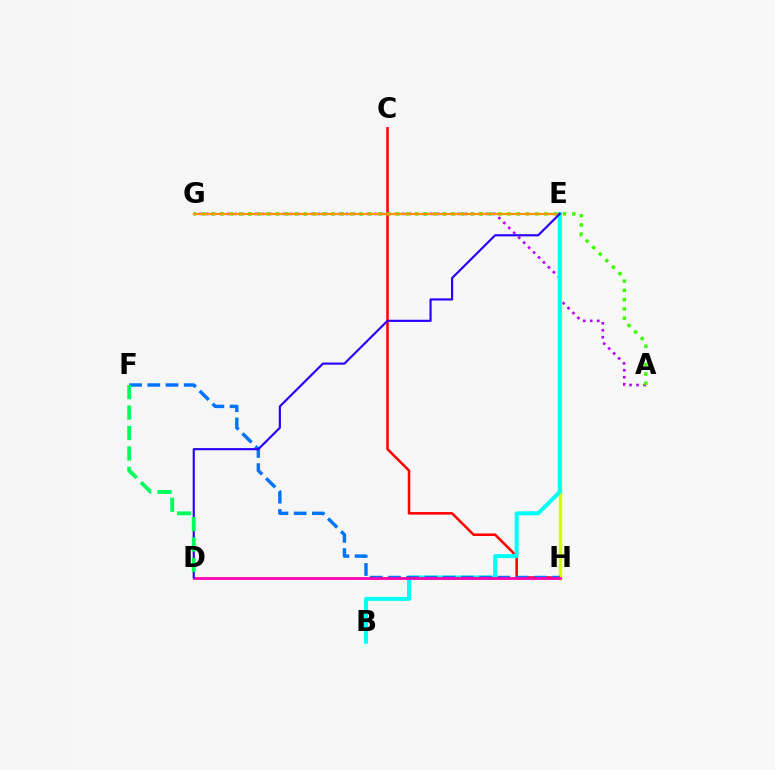{('A', 'G'): [{'color': '#b900ff', 'line_style': 'dotted', 'thickness': 1.9}, {'color': '#3dff00', 'line_style': 'dotted', 'thickness': 2.52}], ('C', 'H'): [{'color': '#ff0000', 'line_style': 'solid', 'thickness': 1.83}], ('E', 'H'): [{'color': '#d1ff00', 'line_style': 'solid', 'thickness': 2.45}], ('E', 'G'): [{'color': '#ff9400', 'line_style': 'solid', 'thickness': 1.61}], ('B', 'E'): [{'color': '#00fff6', 'line_style': 'solid', 'thickness': 2.87}], ('F', 'H'): [{'color': '#0074ff', 'line_style': 'dashed', 'thickness': 2.48}], ('D', 'H'): [{'color': '#ff00ac', 'line_style': 'solid', 'thickness': 2.01}], ('D', 'E'): [{'color': '#2500ff', 'line_style': 'solid', 'thickness': 1.55}], ('D', 'F'): [{'color': '#00ff5c', 'line_style': 'dashed', 'thickness': 2.78}]}